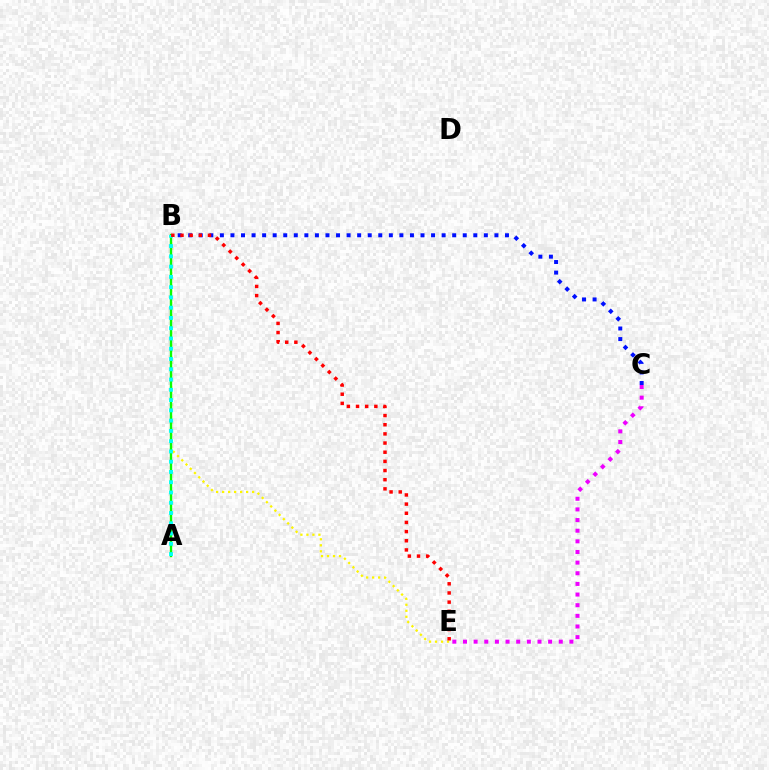{('B', 'E'): [{'color': '#fcf500', 'line_style': 'dotted', 'thickness': 1.63}, {'color': '#ff0000', 'line_style': 'dotted', 'thickness': 2.49}], ('A', 'B'): [{'color': '#08ff00', 'line_style': 'solid', 'thickness': 1.7}, {'color': '#00fff6', 'line_style': 'dotted', 'thickness': 2.79}], ('B', 'C'): [{'color': '#0010ff', 'line_style': 'dotted', 'thickness': 2.87}], ('C', 'E'): [{'color': '#ee00ff', 'line_style': 'dotted', 'thickness': 2.89}]}